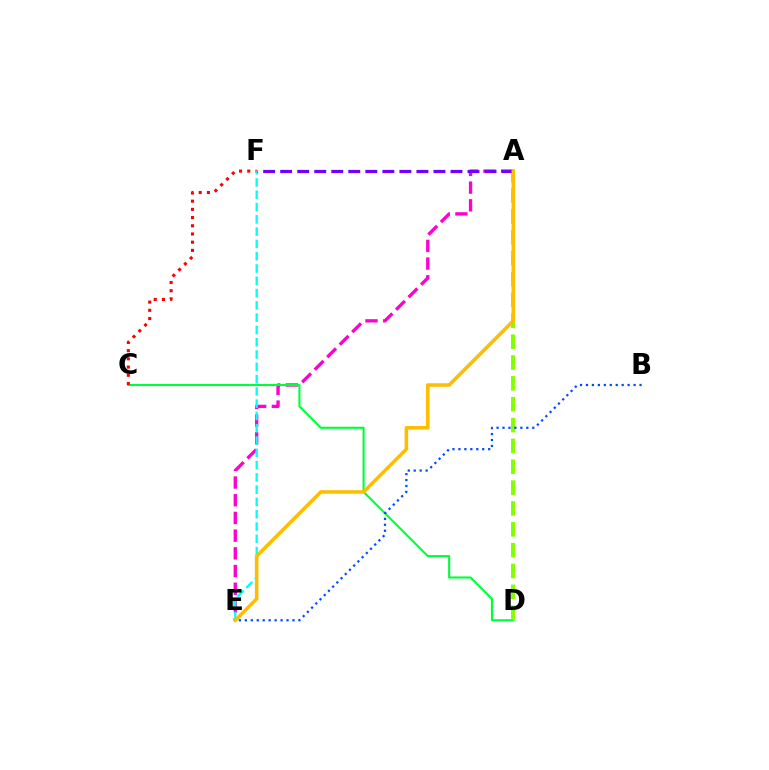{('A', 'E'): [{'color': '#ff00cf', 'line_style': 'dashed', 'thickness': 2.4}, {'color': '#ffbd00', 'line_style': 'solid', 'thickness': 2.56}], ('C', 'D'): [{'color': '#00ff39', 'line_style': 'solid', 'thickness': 1.51}], ('C', 'F'): [{'color': '#ff0000', 'line_style': 'dotted', 'thickness': 2.23}], ('E', 'F'): [{'color': '#00fff6', 'line_style': 'dashed', 'thickness': 1.67}], ('A', 'D'): [{'color': '#84ff00', 'line_style': 'dashed', 'thickness': 2.83}], ('A', 'F'): [{'color': '#7200ff', 'line_style': 'dashed', 'thickness': 2.31}], ('B', 'E'): [{'color': '#004bff', 'line_style': 'dotted', 'thickness': 1.62}]}